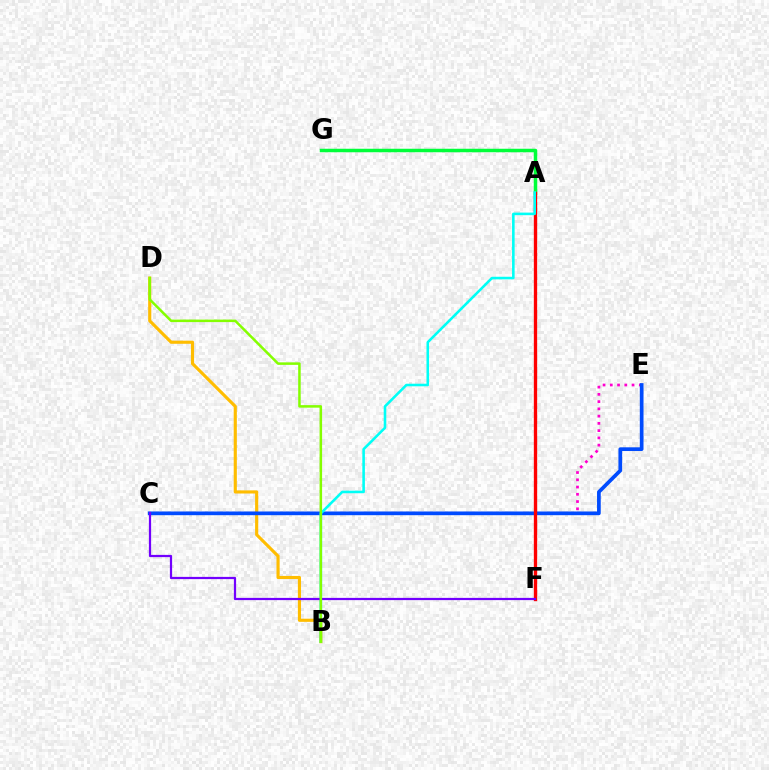{('B', 'D'): [{'color': '#ffbd00', 'line_style': 'solid', 'thickness': 2.26}, {'color': '#84ff00', 'line_style': 'solid', 'thickness': 1.81}], ('C', 'E'): [{'color': '#ff00cf', 'line_style': 'dotted', 'thickness': 1.97}, {'color': '#004bff', 'line_style': 'solid', 'thickness': 2.67}], ('A', 'G'): [{'color': '#00ff39', 'line_style': 'solid', 'thickness': 2.51}], ('A', 'F'): [{'color': '#ff0000', 'line_style': 'solid', 'thickness': 2.4}], ('A', 'B'): [{'color': '#00fff6', 'line_style': 'solid', 'thickness': 1.86}], ('C', 'F'): [{'color': '#7200ff', 'line_style': 'solid', 'thickness': 1.6}]}